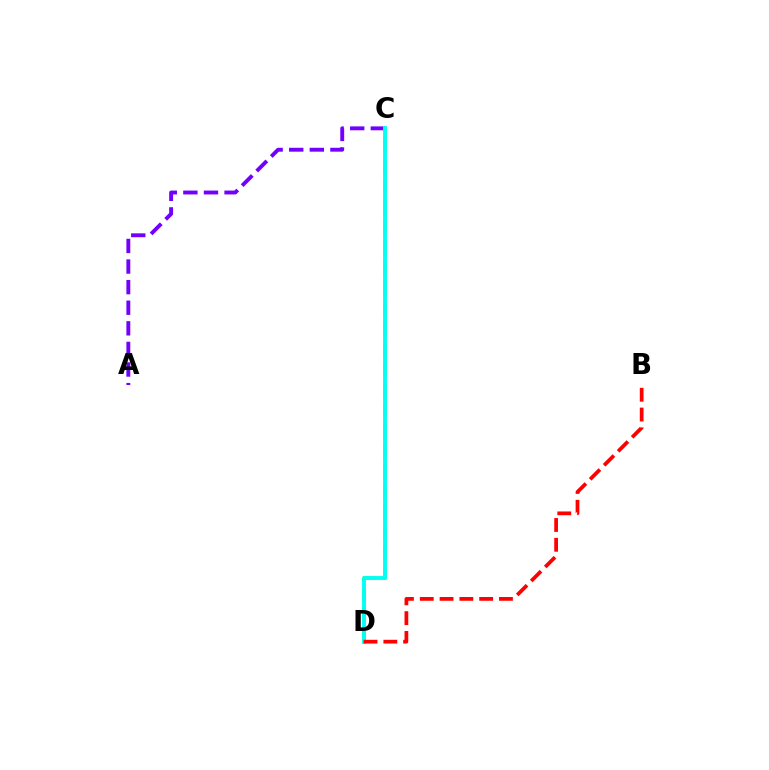{('A', 'C'): [{'color': '#7200ff', 'line_style': 'dashed', 'thickness': 2.8}], ('C', 'D'): [{'color': '#84ff00', 'line_style': 'dashed', 'thickness': 2.77}, {'color': '#00fff6', 'line_style': 'solid', 'thickness': 2.77}], ('B', 'D'): [{'color': '#ff0000', 'line_style': 'dashed', 'thickness': 2.69}]}